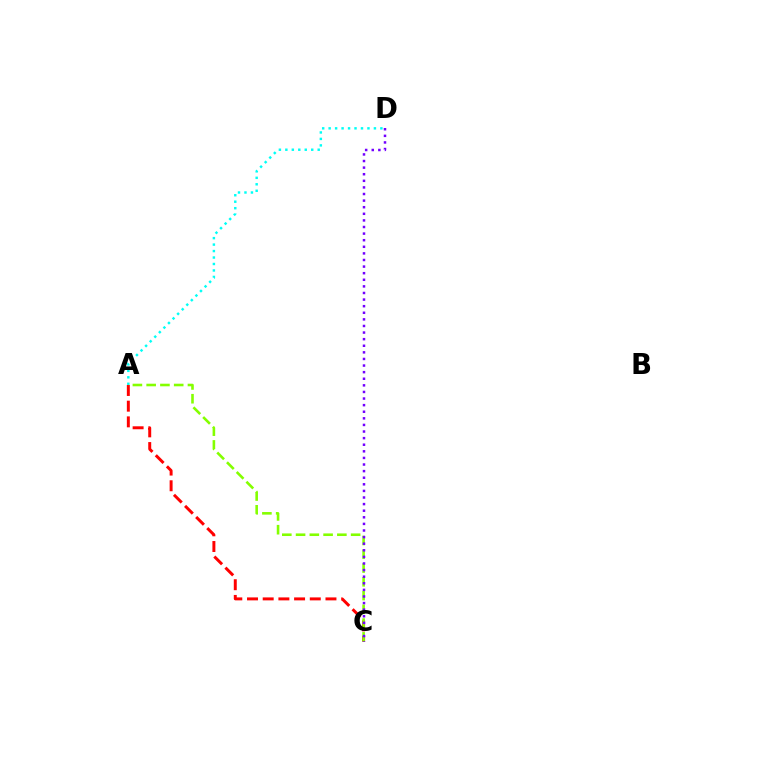{('A', 'D'): [{'color': '#00fff6', 'line_style': 'dotted', 'thickness': 1.76}], ('A', 'C'): [{'color': '#ff0000', 'line_style': 'dashed', 'thickness': 2.13}, {'color': '#84ff00', 'line_style': 'dashed', 'thickness': 1.87}], ('C', 'D'): [{'color': '#7200ff', 'line_style': 'dotted', 'thickness': 1.79}]}